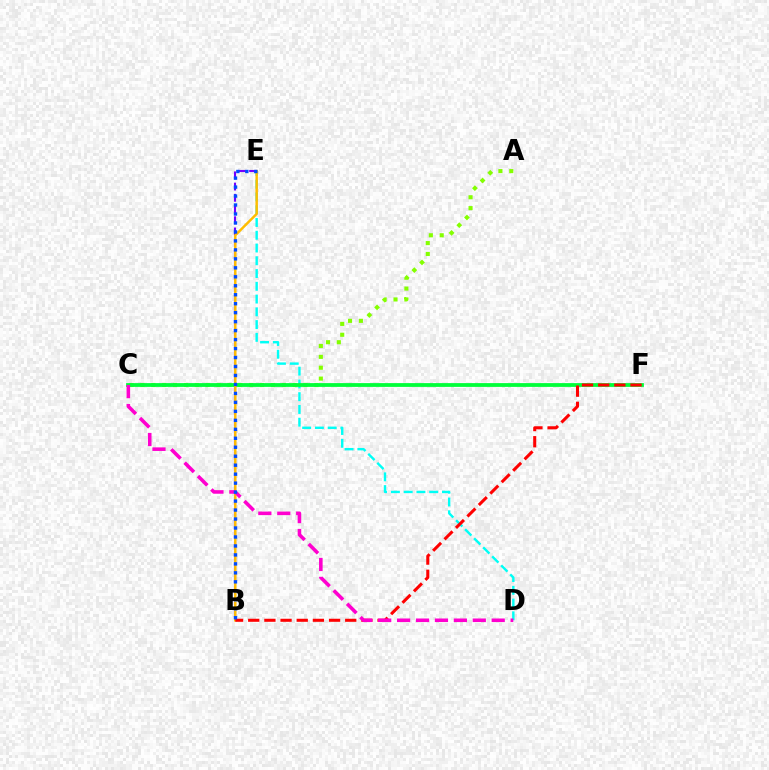{('A', 'C'): [{'color': '#84ff00', 'line_style': 'dotted', 'thickness': 2.95}], ('B', 'E'): [{'color': '#7200ff', 'line_style': 'dashed', 'thickness': 1.52}, {'color': '#ffbd00', 'line_style': 'solid', 'thickness': 1.77}, {'color': '#004bff', 'line_style': 'dotted', 'thickness': 2.44}], ('D', 'E'): [{'color': '#00fff6', 'line_style': 'dashed', 'thickness': 1.73}], ('C', 'F'): [{'color': '#00ff39', 'line_style': 'solid', 'thickness': 2.72}], ('B', 'F'): [{'color': '#ff0000', 'line_style': 'dashed', 'thickness': 2.2}], ('C', 'D'): [{'color': '#ff00cf', 'line_style': 'dashed', 'thickness': 2.57}]}